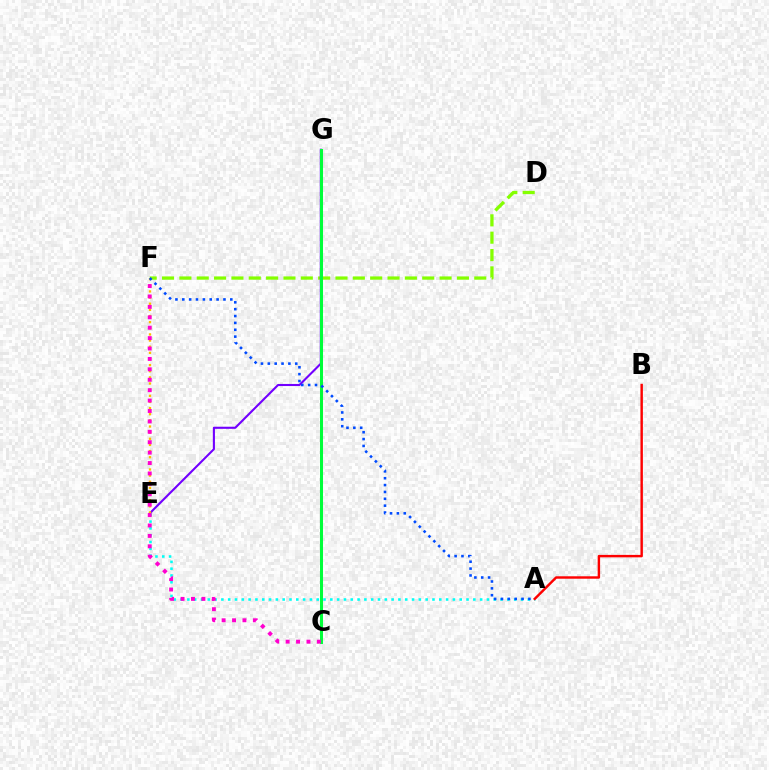{('D', 'F'): [{'color': '#84ff00', 'line_style': 'dashed', 'thickness': 2.36}], ('E', 'G'): [{'color': '#7200ff', 'line_style': 'solid', 'thickness': 1.52}], ('C', 'G'): [{'color': '#00ff39', 'line_style': 'solid', 'thickness': 2.19}], ('A', 'E'): [{'color': '#00fff6', 'line_style': 'dotted', 'thickness': 1.85}], ('A', 'B'): [{'color': '#ff0000', 'line_style': 'solid', 'thickness': 1.75}], ('E', 'F'): [{'color': '#ffbd00', 'line_style': 'dotted', 'thickness': 1.67}], ('C', 'F'): [{'color': '#ff00cf', 'line_style': 'dotted', 'thickness': 2.83}], ('A', 'F'): [{'color': '#004bff', 'line_style': 'dotted', 'thickness': 1.86}]}